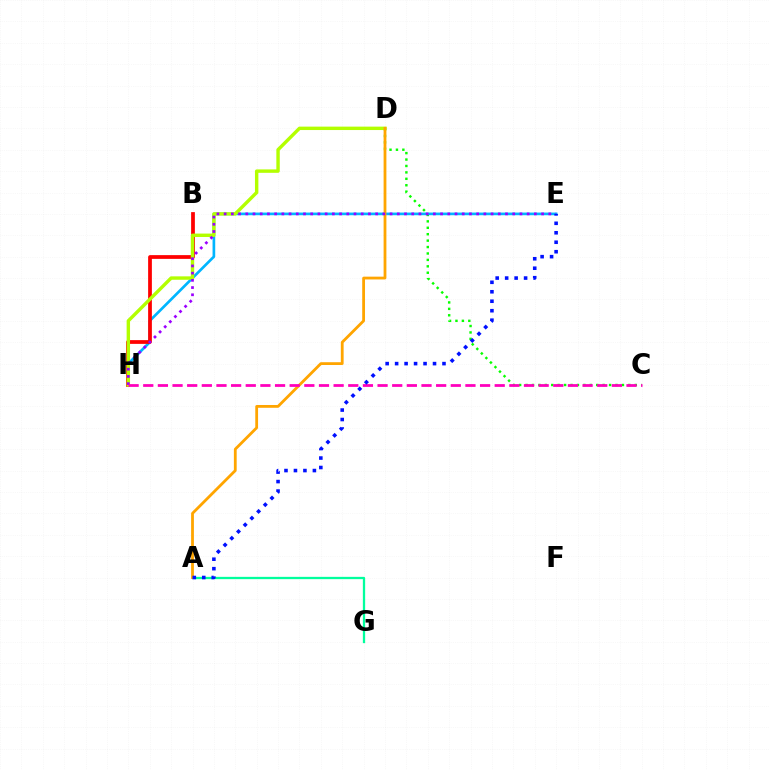{('C', 'D'): [{'color': '#08ff00', 'line_style': 'dotted', 'thickness': 1.75}], ('E', 'H'): [{'color': '#00b5ff', 'line_style': 'solid', 'thickness': 1.93}, {'color': '#9b00ff', 'line_style': 'dotted', 'thickness': 1.96}], ('B', 'H'): [{'color': '#ff0000', 'line_style': 'solid', 'thickness': 2.7}], ('D', 'H'): [{'color': '#b3ff00', 'line_style': 'solid', 'thickness': 2.45}], ('A', 'G'): [{'color': '#00ff9d', 'line_style': 'solid', 'thickness': 1.65}], ('A', 'D'): [{'color': '#ffa500', 'line_style': 'solid', 'thickness': 2.01}], ('C', 'H'): [{'color': '#ff00bd', 'line_style': 'dashed', 'thickness': 1.99}], ('A', 'E'): [{'color': '#0010ff', 'line_style': 'dotted', 'thickness': 2.57}]}